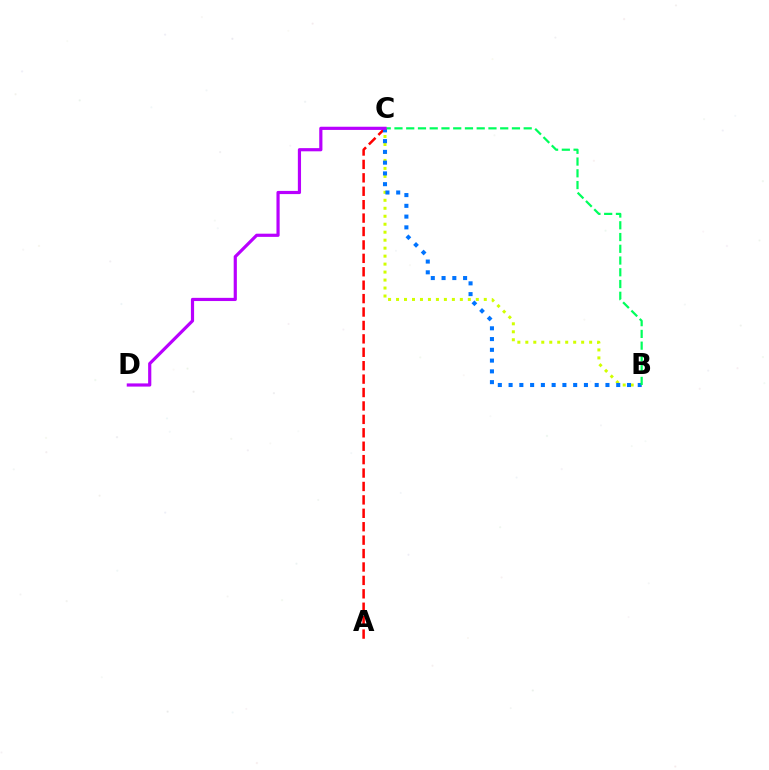{('A', 'C'): [{'color': '#ff0000', 'line_style': 'dashed', 'thickness': 1.82}], ('B', 'C'): [{'color': '#d1ff00', 'line_style': 'dotted', 'thickness': 2.17}, {'color': '#0074ff', 'line_style': 'dotted', 'thickness': 2.92}, {'color': '#00ff5c', 'line_style': 'dashed', 'thickness': 1.6}], ('C', 'D'): [{'color': '#b900ff', 'line_style': 'solid', 'thickness': 2.29}]}